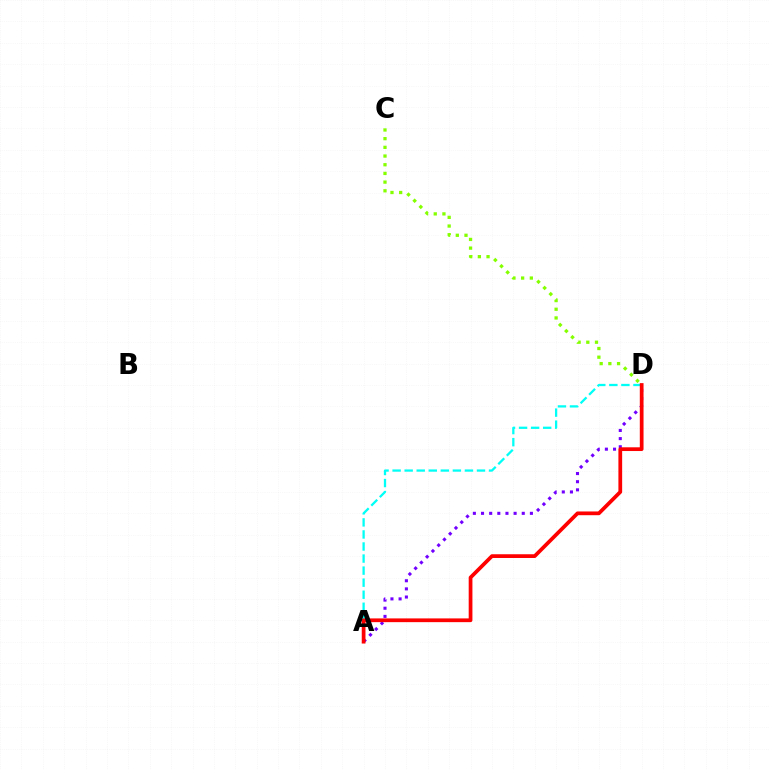{('C', 'D'): [{'color': '#84ff00', 'line_style': 'dotted', 'thickness': 2.36}], ('A', 'D'): [{'color': '#7200ff', 'line_style': 'dotted', 'thickness': 2.21}, {'color': '#00fff6', 'line_style': 'dashed', 'thickness': 1.64}, {'color': '#ff0000', 'line_style': 'solid', 'thickness': 2.69}]}